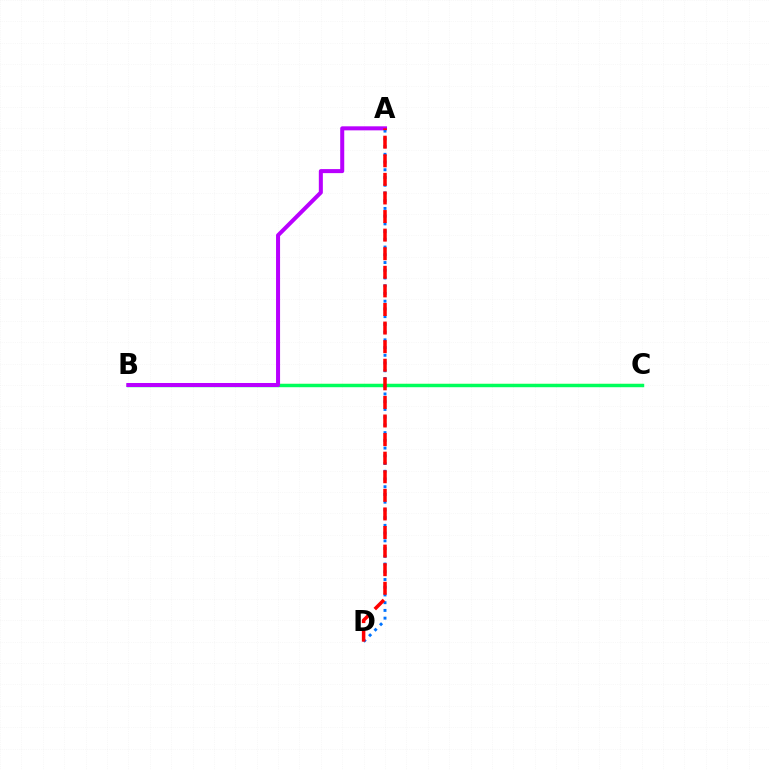{('B', 'C'): [{'color': '#d1ff00', 'line_style': 'solid', 'thickness': 1.56}, {'color': '#00ff5c', 'line_style': 'solid', 'thickness': 2.47}], ('A', 'B'): [{'color': '#b900ff', 'line_style': 'solid', 'thickness': 2.9}], ('A', 'D'): [{'color': '#0074ff', 'line_style': 'dotted', 'thickness': 2.1}, {'color': '#ff0000', 'line_style': 'dashed', 'thickness': 2.52}]}